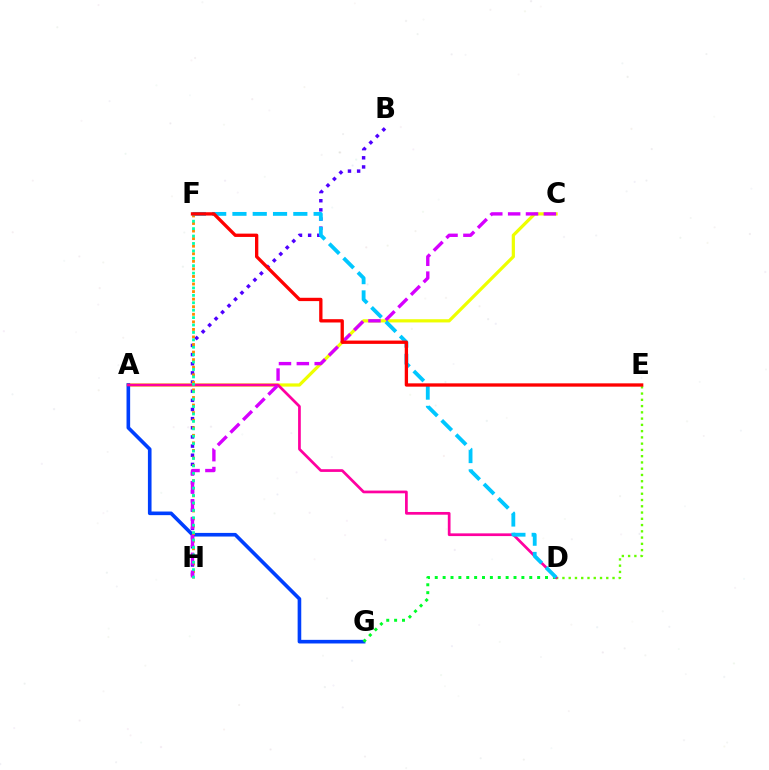{('B', 'H'): [{'color': '#4f00ff', 'line_style': 'dotted', 'thickness': 2.49}], ('A', 'C'): [{'color': '#eeff00', 'line_style': 'solid', 'thickness': 2.32}], ('A', 'G'): [{'color': '#003fff', 'line_style': 'solid', 'thickness': 2.61}], ('D', 'G'): [{'color': '#00ff27', 'line_style': 'dotted', 'thickness': 2.14}], ('F', 'H'): [{'color': '#ff8800', 'line_style': 'dotted', 'thickness': 2.06}, {'color': '#00ffaf', 'line_style': 'dotted', 'thickness': 2.01}], ('D', 'E'): [{'color': '#66ff00', 'line_style': 'dotted', 'thickness': 1.7}], ('A', 'D'): [{'color': '#ff00a0', 'line_style': 'solid', 'thickness': 1.96}], ('C', 'H'): [{'color': '#d600ff', 'line_style': 'dashed', 'thickness': 2.43}], ('D', 'F'): [{'color': '#00c7ff', 'line_style': 'dashed', 'thickness': 2.76}], ('E', 'F'): [{'color': '#ff0000', 'line_style': 'solid', 'thickness': 2.39}]}